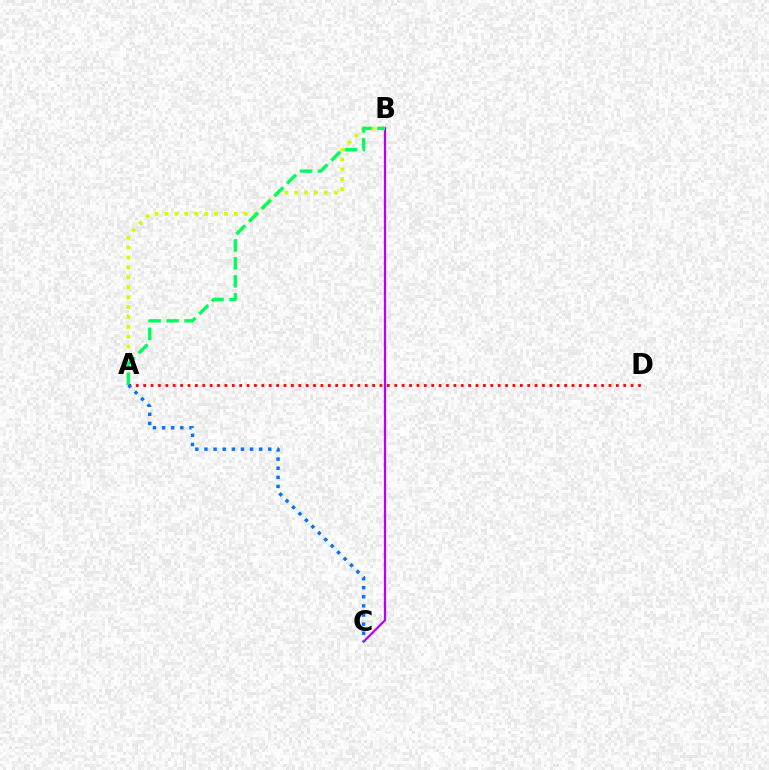{('B', 'C'): [{'color': '#b900ff', 'line_style': 'solid', 'thickness': 1.61}], ('A', 'B'): [{'color': '#d1ff00', 'line_style': 'dotted', 'thickness': 2.69}, {'color': '#00ff5c', 'line_style': 'dashed', 'thickness': 2.44}], ('A', 'D'): [{'color': '#ff0000', 'line_style': 'dotted', 'thickness': 2.01}], ('A', 'C'): [{'color': '#0074ff', 'line_style': 'dotted', 'thickness': 2.48}]}